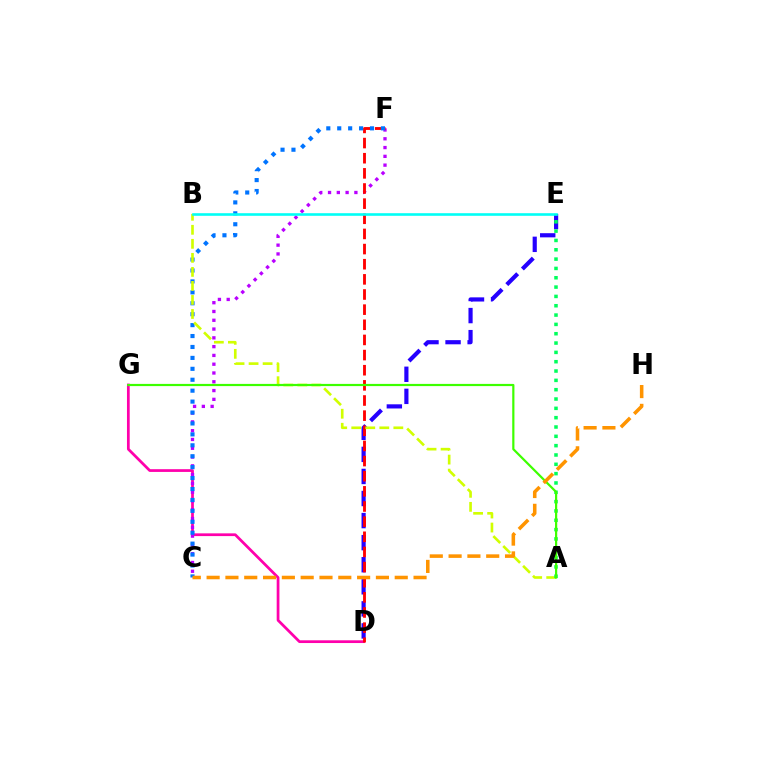{('D', 'G'): [{'color': '#ff00ac', 'line_style': 'solid', 'thickness': 1.97}], ('D', 'E'): [{'color': '#2500ff', 'line_style': 'dashed', 'thickness': 3.0}], ('C', 'F'): [{'color': '#b900ff', 'line_style': 'dotted', 'thickness': 2.39}, {'color': '#0074ff', 'line_style': 'dotted', 'thickness': 2.97}], ('D', 'F'): [{'color': '#ff0000', 'line_style': 'dashed', 'thickness': 2.06}], ('A', 'B'): [{'color': '#d1ff00', 'line_style': 'dashed', 'thickness': 1.91}], ('B', 'E'): [{'color': '#00fff6', 'line_style': 'solid', 'thickness': 1.88}], ('A', 'E'): [{'color': '#00ff5c', 'line_style': 'dotted', 'thickness': 2.53}], ('A', 'G'): [{'color': '#3dff00', 'line_style': 'solid', 'thickness': 1.58}], ('C', 'H'): [{'color': '#ff9400', 'line_style': 'dashed', 'thickness': 2.56}]}